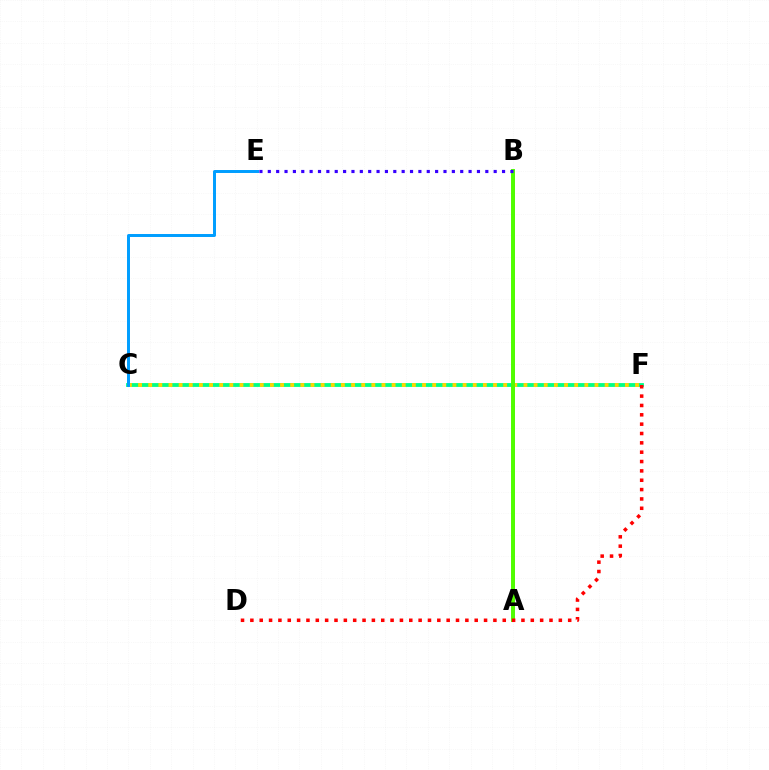{('C', 'F'): [{'color': '#00ff86', 'line_style': 'solid', 'thickness': 2.75}, {'color': '#ffd500', 'line_style': 'dotted', 'thickness': 2.76}], ('A', 'B'): [{'color': '#ff00ed', 'line_style': 'solid', 'thickness': 2.15}, {'color': '#4fff00', 'line_style': 'solid', 'thickness': 2.84}], ('C', 'E'): [{'color': '#009eff', 'line_style': 'solid', 'thickness': 2.14}], ('D', 'F'): [{'color': '#ff0000', 'line_style': 'dotted', 'thickness': 2.54}], ('B', 'E'): [{'color': '#3700ff', 'line_style': 'dotted', 'thickness': 2.27}]}